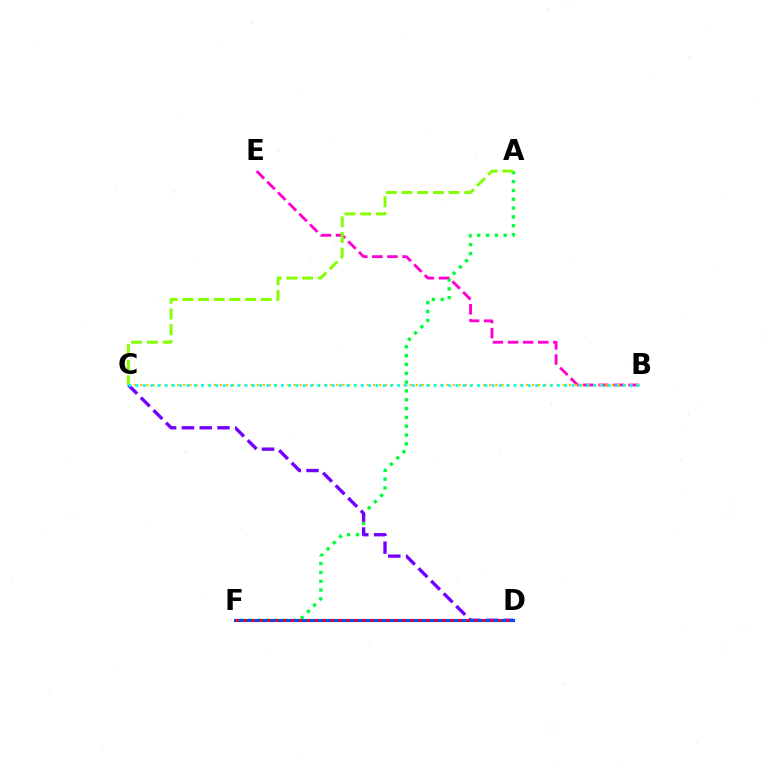{('A', 'F'): [{'color': '#00ff39', 'line_style': 'dotted', 'thickness': 2.4}], ('B', 'E'): [{'color': '#ff00cf', 'line_style': 'dashed', 'thickness': 2.05}], ('B', 'C'): [{'color': '#ffbd00', 'line_style': 'dotted', 'thickness': 1.66}, {'color': '#00fff6', 'line_style': 'dotted', 'thickness': 1.97}], ('C', 'D'): [{'color': '#7200ff', 'line_style': 'dashed', 'thickness': 2.42}], ('D', 'F'): [{'color': '#004bff', 'line_style': 'solid', 'thickness': 2.24}, {'color': '#ff0000', 'line_style': 'dotted', 'thickness': 2.16}], ('A', 'C'): [{'color': '#84ff00', 'line_style': 'dashed', 'thickness': 2.13}]}